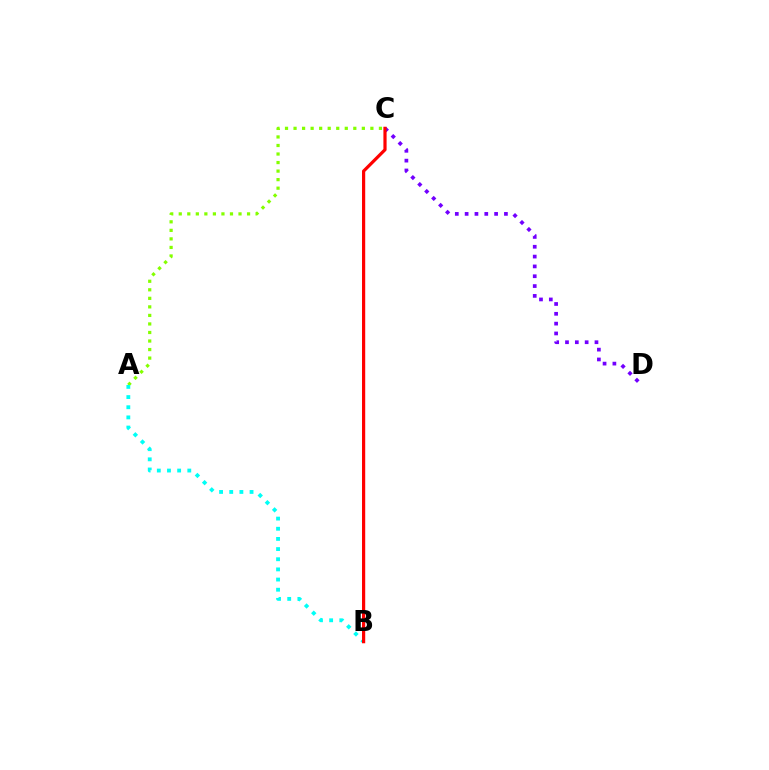{('C', 'D'): [{'color': '#7200ff', 'line_style': 'dotted', 'thickness': 2.67}], ('A', 'C'): [{'color': '#84ff00', 'line_style': 'dotted', 'thickness': 2.32}], ('A', 'B'): [{'color': '#00fff6', 'line_style': 'dotted', 'thickness': 2.76}], ('B', 'C'): [{'color': '#ff0000', 'line_style': 'solid', 'thickness': 2.3}]}